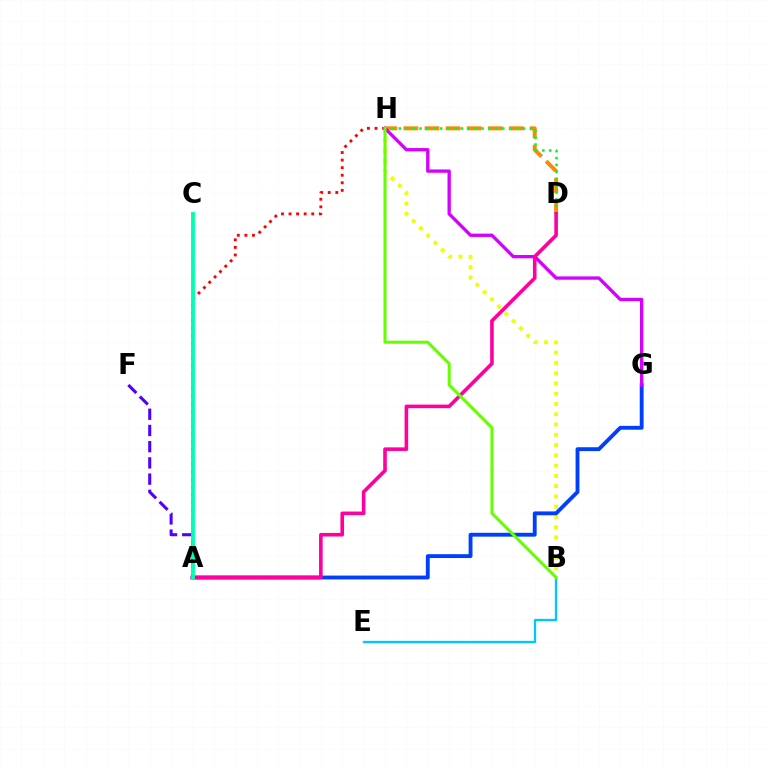{('B', 'H'): [{'color': '#eeff00', 'line_style': 'dotted', 'thickness': 2.79}, {'color': '#66ff00', 'line_style': 'solid', 'thickness': 2.19}], ('A', 'H'): [{'color': '#ff0000', 'line_style': 'dotted', 'thickness': 2.06}], ('D', 'H'): [{'color': '#ff8800', 'line_style': 'dashed', 'thickness': 2.86}, {'color': '#00ff27', 'line_style': 'dotted', 'thickness': 1.87}], ('B', 'E'): [{'color': '#00c7ff', 'line_style': 'solid', 'thickness': 1.67}], ('A', 'G'): [{'color': '#003fff', 'line_style': 'solid', 'thickness': 2.78}], ('G', 'H'): [{'color': '#d600ff', 'line_style': 'solid', 'thickness': 2.39}], ('A', 'F'): [{'color': '#4f00ff', 'line_style': 'dashed', 'thickness': 2.2}], ('A', 'D'): [{'color': '#ff00a0', 'line_style': 'solid', 'thickness': 2.59}], ('A', 'C'): [{'color': '#00ffaf', 'line_style': 'solid', 'thickness': 2.78}]}